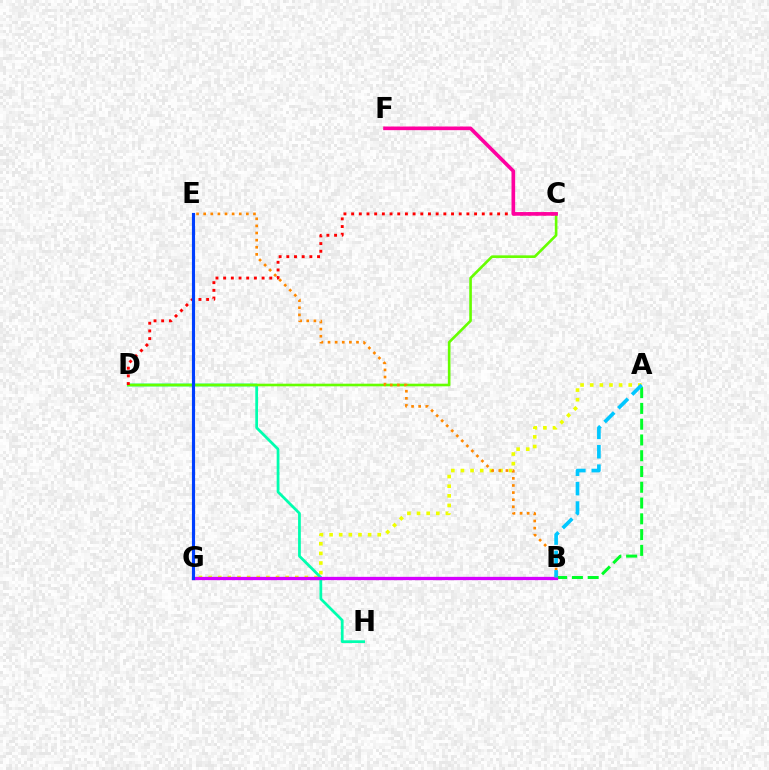{('A', 'G'): [{'color': '#eeff00', 'line_style': 'dotted', 'thickness': 2.62}], ('B', 'G'): [{'color': '#4f00ff', 'line_style': 'solid', 'thickness': 2.0}, {'color': '#d600ff', 'line_style': 'solid', 'thickness': 2.37}], ('A', 'B'): [{'color': '#00ff27', 'line_style': 'dashed', 'thickness': 2.14}, {'color': '#00c7ff', 'line_style': 'dashed', 'thickness': 2.64}], ('D', 'H'): [{'color': '#00ffaf', 'line_style': 'solid', 'thickness': 1.99}], ('C', 'D'): [{'color': '#66ff00', 'line_style': 'solid', 'thickness': 1.89}, {'color': '#ff0000', 'line_style': 'dotted', 'thickness': 2.09}], ('B', 'E'): [{'color': '#ff8800', 'line_style': 'dotted', 'thickness': 1.93}], ('E', 'G'): [{'color': '#003fff', 'line_style': 'solid', 'thickness': 2.26}], ('C', 'F'): [{'color': '#ff00a0', 'line_style': 'solid', 'thickness': 2.62}]}